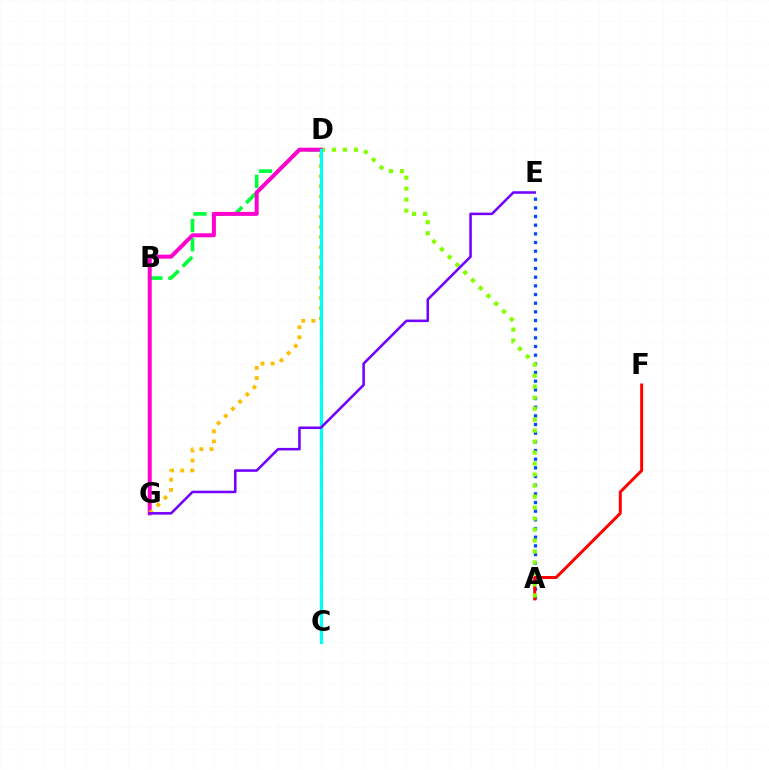{('A', 'E'): [{'color': '#004bff', 'line_style': 'dotted', 'thickness': 2.35}], ('A', 'F'): [{'color': '#ff0000', 'line_style': 'solid', 'thickness': 2.15}], ('A', 'D'): [{'color': '#84ff00', 'line_style': 'dotted', 'thickness': 2.99}], ('B', 'D'): [{'color': '#00ff39', 'line_style': 'dashed', 'thickness': 2.6}], ('D', 'G'): [{'color': '#ff00cf', 'line_style': 'solid', 'thickness': 2.87}, {'color': '#ffbd00', 'line_style': 'dotted', 'thickness': 2.75}], ('C', 'D'): [{'color': '#00fff6', 'line_style': 'solid', 'thickness': 2.36}], ('E', 'G'): [{'color': '#7200ff', 'line_style': 'solid', 'thickness': 1.83}]}